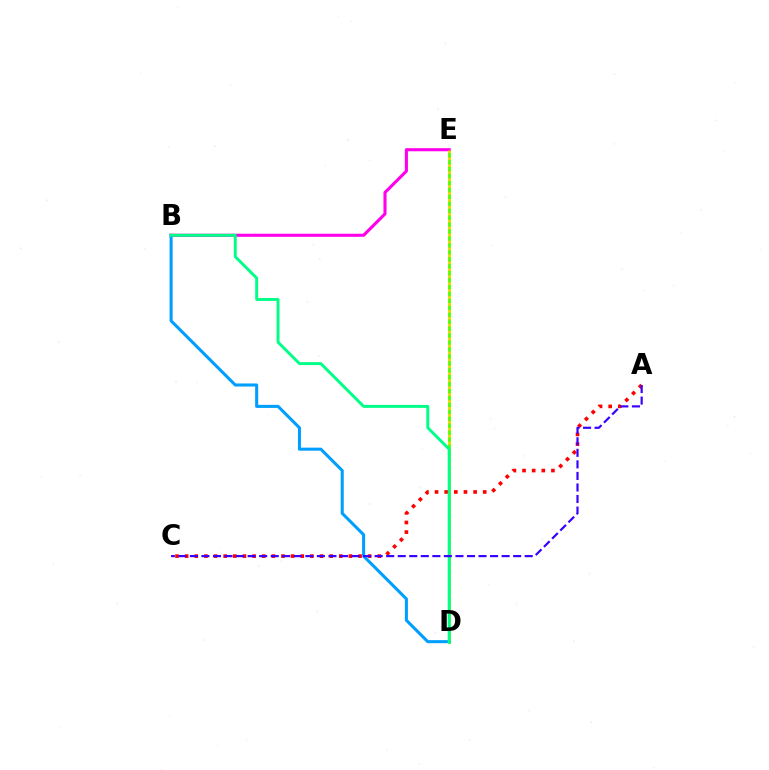{('D', 'E'): [{'color': '#4fff00', 'line_style': 'solid', 'thickness': 2.0}, {'color': '#ffd500', 'line_style': 'dotted', 'thickness': 1.88}], ('B', 'E'): [{'color': '#ff00ed', 'line_style': 'solid', 'thickness': 2.22}], ('A', 'C'): [{'color': '#ff0000', 'line_style': 'dotted', 'thickness': 2.62}, {'color': '#3700ff', 'line_style': 'dashed', 'thickness': 1.57}], ('B', 'D'): [{'color': '#009eff', 'line_style': 'solid', 'thickness': 2.2}, {'color': '#00ff86', 'line_style': 'solid', 'thickness': 2.11}]}